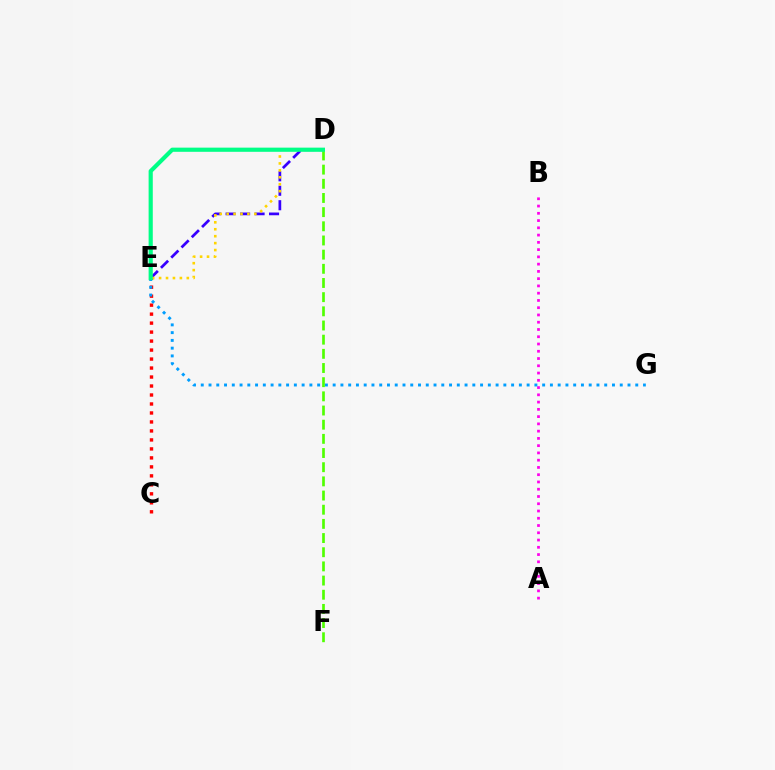{('D', 'E'): [{'color': '#3700ff', 'line_style': 'dashed', 'thickness': 1.97}, {'color': '#ffd500', 'line_style': 'dotted', 'thickness': 1.88}, {'color': '#00ff86', 'line_style': 'solid', 'thickness': 3.0}], ('C', 'E'): [{'color': '#ff0000', 'line_style': 'dotted', 'thickness': 2.44}], ('A', 'B'): [{'color': '#ff00ed', 'line_style': 'dotted', 'thickness': 1.97}], ('E', 'G'): [{'color': '#009eff', 'line_style': 'dotted', 'thickness': 2.11}], ('D', 'F'): [{'color': '#4fff00', 'line_style': 'dashed', 'thickness': 1.93}]}